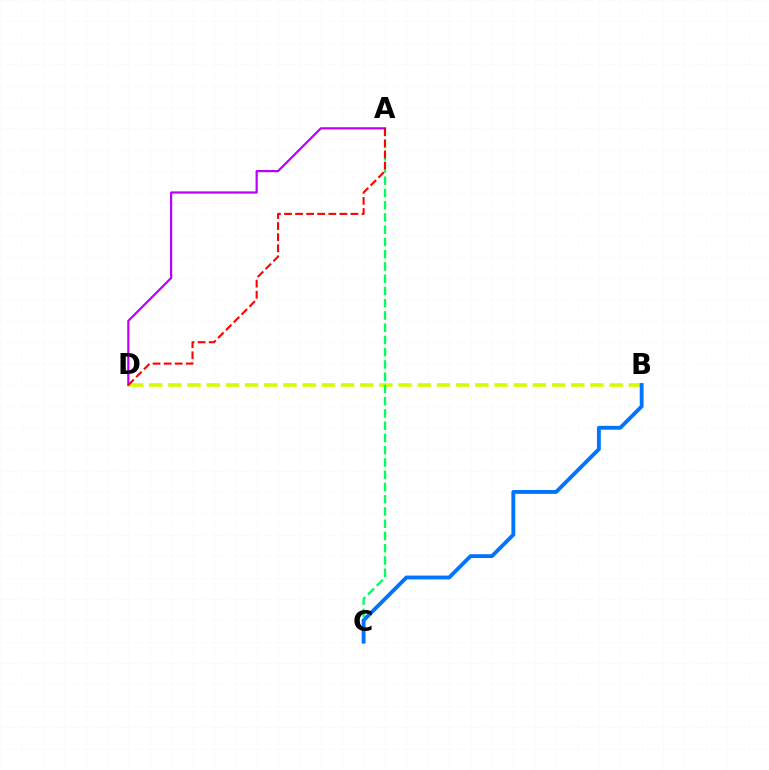{('B', 'D'): [{'color': '#d1ff00', 'line_style': 'dashed', 'thickness': 2.61}], ('A', 'C'): [{'color': '#00ff5c', 'line_style': 'dashed', 'thickness': 1.66}], ('B', 'C'): [{'color': '#0074ff', 'line_style': 'solid', 'thickness': 2.78}], ('A', 'D'): [{'color': '#b900ff', 'line_style': 'solid', 'thickness': 1.59}, {'color': '#ff0000', 'line_style': 'dashed', 'thickness': 1.5}]}